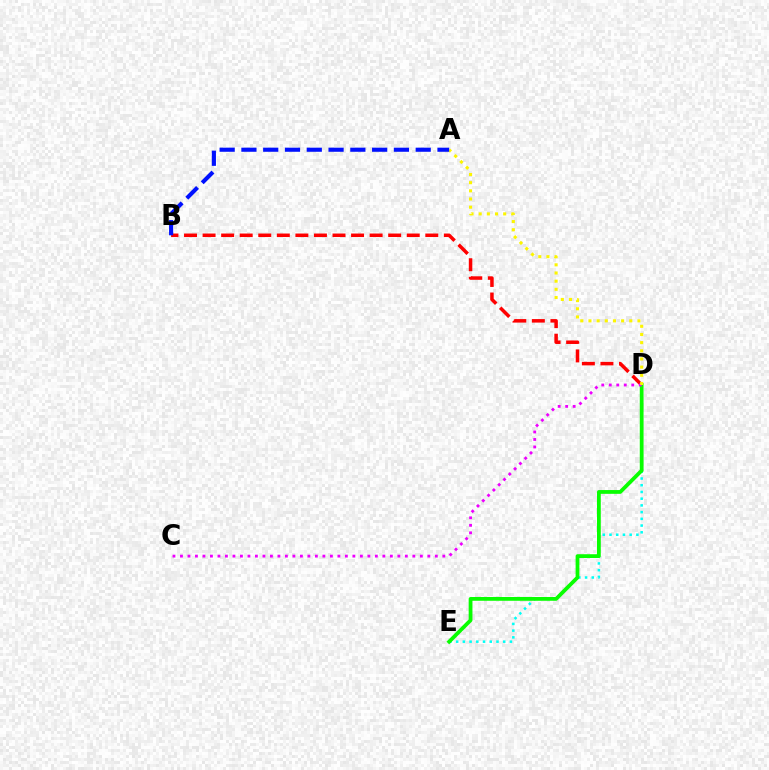{('D', 'E'): [{'color': '#00fff6', 'line_style': 'dotted', 'thickness': 1.83}, {'color': '#08ff00', 'line_style': 'solid', 'thickness': 2.72}], ('B', 'D'): [{'color': '#ff0000', 'line_style': 'dashed', 'thickness': 2.52}], ('C', 'D'): [{'color': '#ee00ff', 'line_style': 'dotted', 'thickness': 2.04}], ('A', 'D'): [{'color': '#fcf500', 'line_style': 'dotted', 'thickness': 2.22}], ('A', 'B'): [{'color': '#0010ff', 'line_style': 'dashed', 'thickness': 2.96}]}